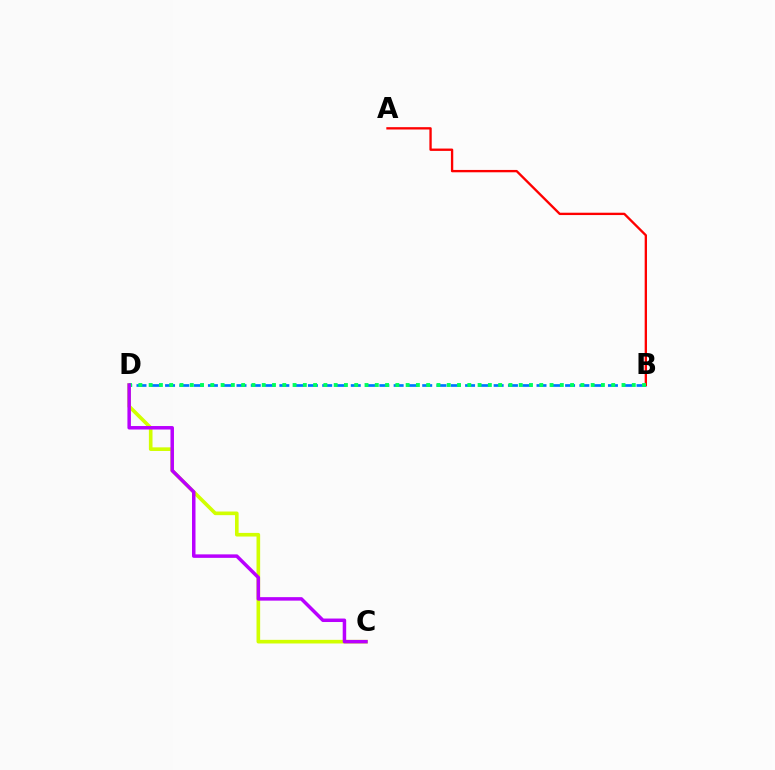{('B', 'D'): [{'color': '#0074ff', 'line_style': 'dashed', 'thickness': 1.94}, {'color': '#00ff5c', 'line_style': 'dotted', 'thickness': 2.79}], ('A', 'B'): [{'color': '#ff0000', 'line_style': 'solid', 'thickness': 1.69}], ('C', 'D'): [{'color': '#d1ff00', 'line_style': 'solid', 'thickness': 2.61}, {'color': '#b900ff', 'line_style': 'solid', 'thickness': 2.51}]}